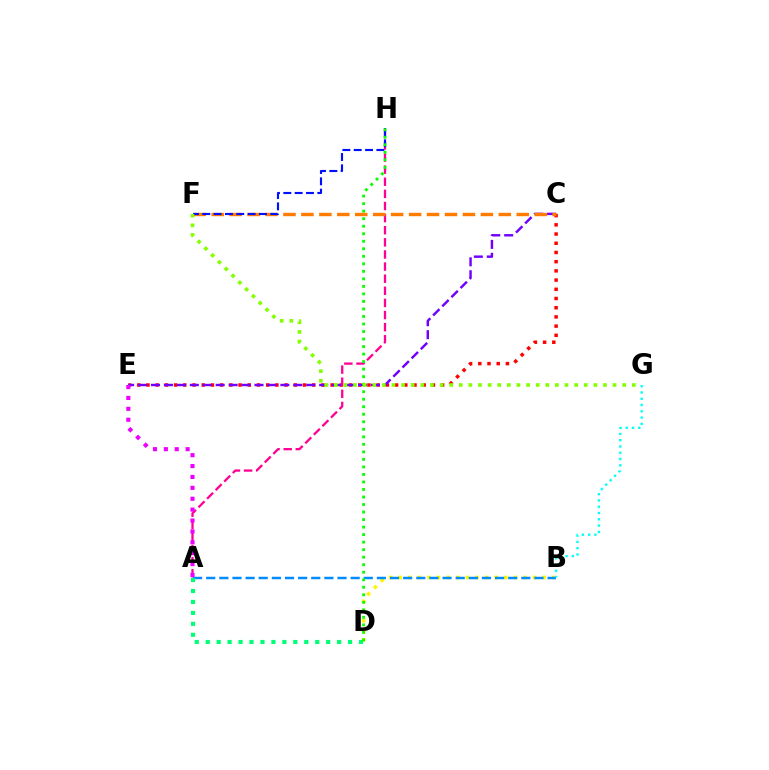{('C', 'E'): [{'color': '#ff0000', 'line_style': 'dotted', 'thickness': 2.5}, {'color': '#7200ff', 'line_style': 'dashed', 'thickness': 1.76}], ('B', 'D'): [{'color': '#fcf500', 'line_style': 'dotted', 'thickness': 2.61}], ('A', 'H'): [{'color': '#ff0094', 'line_style': 'dashed', 'thickness': 1.65}], ('A', 'B'): [{'color': '#008cff', 'line_style': 'dashed', 'thickness': 1.78}], ('B', 'G'): [{'color': '#00fff6', 'line_style': 'dotted', 'thickness': 1.71}], ('C', 'F'): [{'color': '#ff7c00', 'line_style': 'dashed', 'thickness': 2.44}], ('A', 'D'): [{'color': '#00ff74', 'line_style': 'dotted', 'thickness': 2.98}], ('F', 'H'): [{'color': '#0010ff', 'line_style': 'dashed', 'thickness': 1.54}], ('D', 'H'): [{'color': '#08ff00', 'line_style': 'dotted', 'thickness': 2.04}], ('F', 'G'): [{'color': '#84ff00', 'line_style': 'dotted', 'thickness': 2.61}], ('A', 'E'): [{'color': '#ee00ff', 'line_style': 'dotted', 'thickness': 2.96}]}